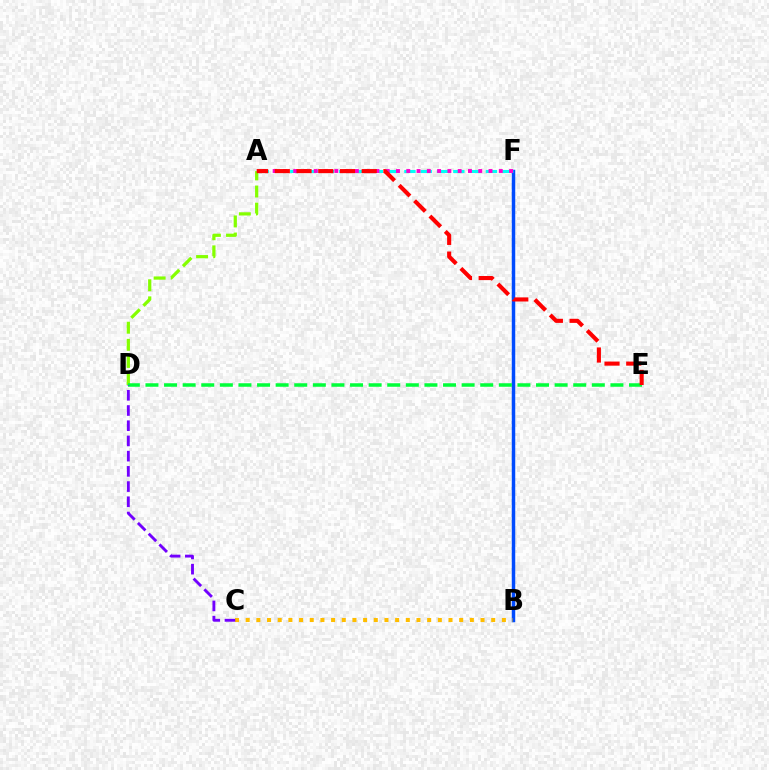{('A', 'D'): [{'color': '#84ff00', 'line_style': 'dashed', 'thickness': 2.32}], ('B', 'F'): [{'color': '#004bff', 'line_style': 'solid', 'thickness': 2.51}], ('B', 'C'): [{'color': '#ffbd00', 'line_style': 'dotted', 'thickness': 2.9}], ('D', 'E'): [{'color': '#00ff39', 'line_style': 'dashed', 'thickness': 2.53}], ('A', 'F'): [{'color': '#00fff6', 'line_style': 'dashed', 'thickness': 2.21}, {'color': '#ff00cf', 'line_style': 'dotted', 'thickness': 2.79}], ('C', 'D'): [{'color': '#7200ff', 'line_style': 'dashed', 'thickness': 2.07}], ('A', 'E'): [{'color': '#ff0000', 'line_style': 'dashed', 'thickness': 2.95}]}